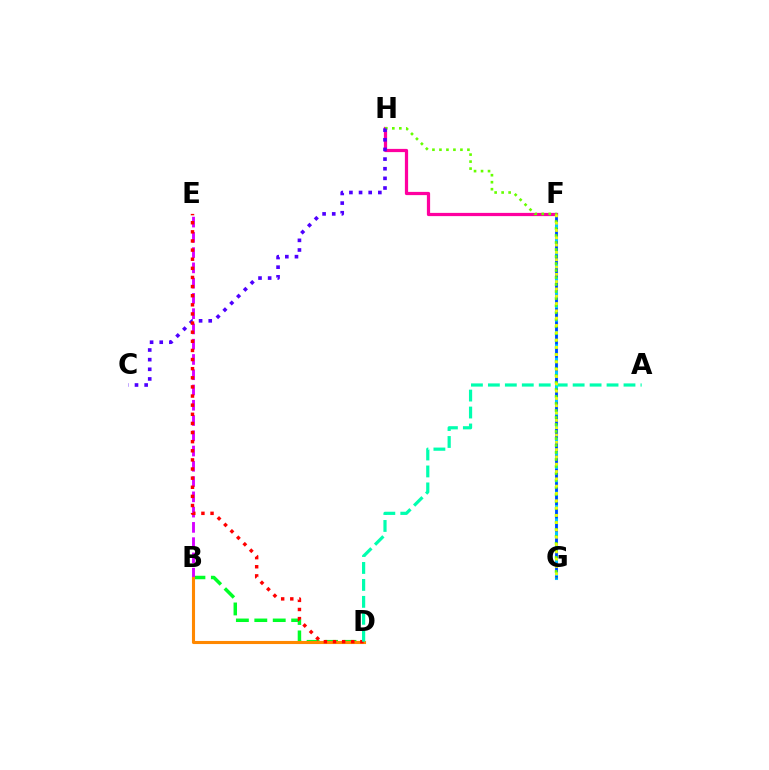{('B', 'D'): [{'color': '#00ff27', 'line_style': 'dashed', 'thickness': 2.5}, {'color': '#ff8800', 'line_style': 'solid', 'thickness': 2.23}], ('F', 'G'): [{'color': '#00c7ff', 'line_style': 'solid', 'thickness': 2.21}, {'color': '#003fff', 'line_style': 'dashed', 'thickness': 1.82}, {'color': '#eeff00', 'line_style': 'dotted', 'thickness': 1.98}], ('B', 'E'): [{'color': '#d600ff', 'line_style': 'dashed', 'thickness': 2.07}], ('F', 'H'): [{'color': '#ff00a0', 'line_style': 'solid', 'thickness': 2.32}], ('G', 'H'): [{'color': '#66ff00', 'line_style': 'dotted', 'thickness': 1.9}], ('C', 'H'): [{'color': '#4f00ff', 'line_style': 'dotted', 'thickness': 2.62}], ('D', 'E'): [{'color': '#ff0000', 'line_style': 'dotted', 'thickness': 2.48}], ('A', 'D'): [{'color': '#00ffaf', 'line_style': 'dashed', 'thickness': 2.3}]}